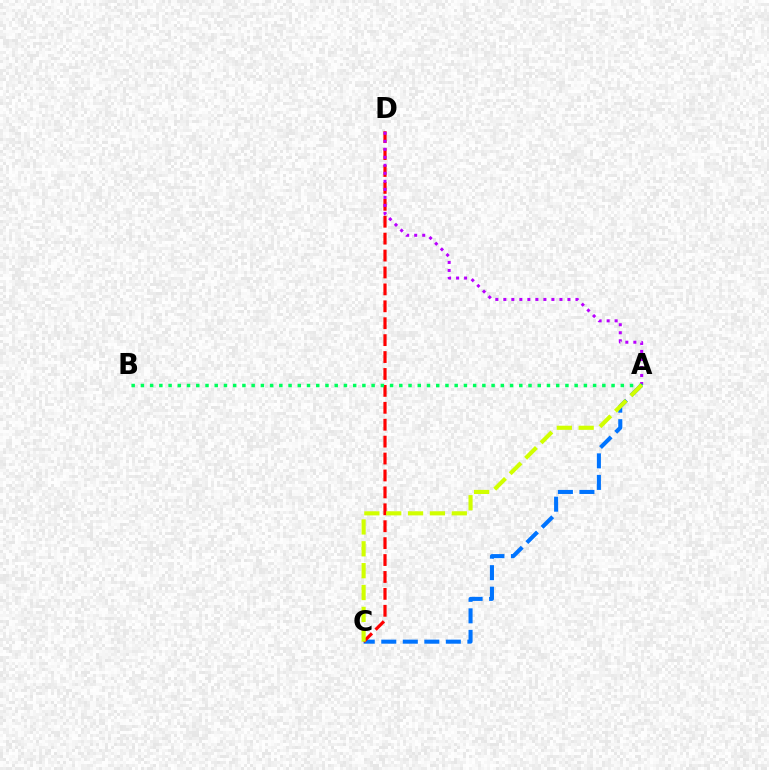{('A', 'C'): [{'color': '#0074ff', 'line_style': 'dashed', 'thickness': 2.92}, {'color': '#d1ff00', 'line_style': 'dashed', 'thickness': 2.97}], ('C', 'D'): [{'color': '#ff0000', 'line_style': 'dashed', 'thickness': 2.3}], ('A', 'D'): [{'color': '#b900ff', 'line_style': 'dotted', 'thickness': 2.18}], ('A', 'B'): [{'color': '#00ff5c', 'line_style': 'dotted', 'thickness': 2.51}]}